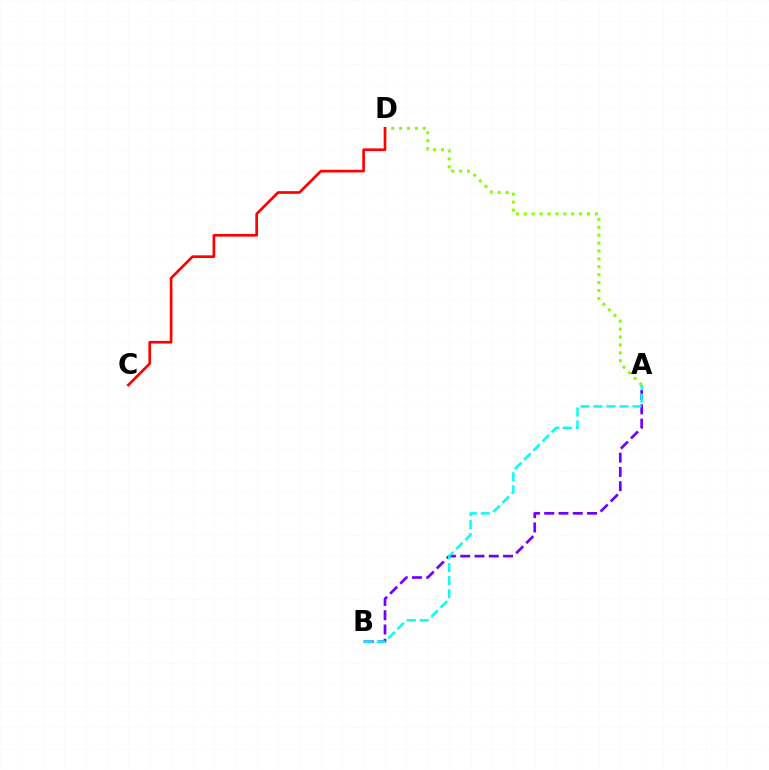{('A', 'B'): [{'color': '#7200ff', 'line_style': 'dashed', 'thickness': 1.94}, {'color': '#00fff6', 'line_style': 'dashed', 'thickness': 1.77}], ('A', 'D'): [{'color': '#84ff00', 'line_style': 'dotted', 'thickness': 2.15}], ('C', 'D'): [{'color': '#ff0000', 'line_style': 'solid', 'thickness': 1.93}]}